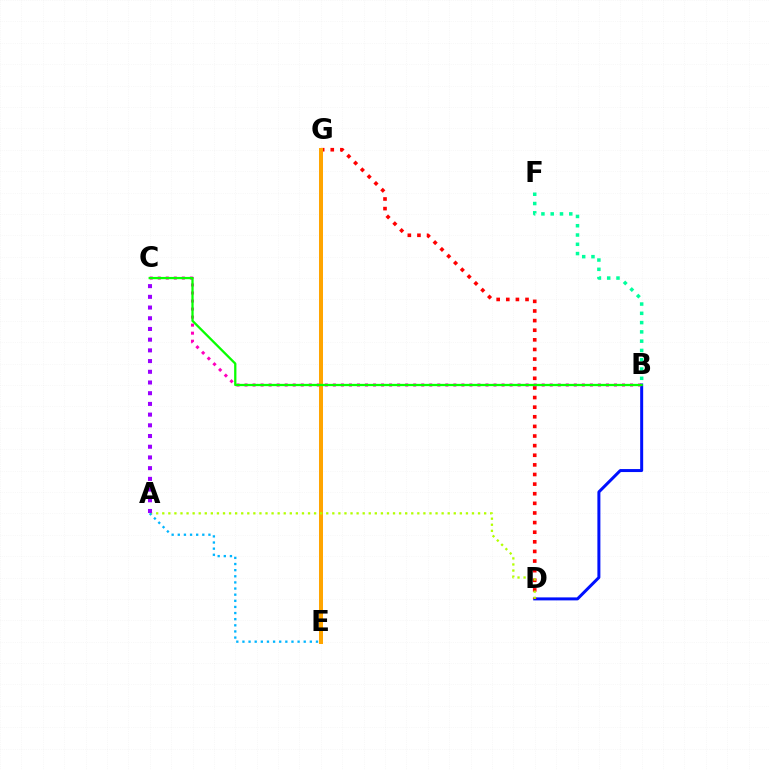{('B', 'D'): [{'color': '#0010ff', 'line_style': 'solid', 'thickness': 2.16}], ('D', 'G'): [{'color': '#ff0000', 'line_style': 'dotted', 'thickness': 2.61}], ('B', 'F'): [{'color': '#00ff9d', 'line_style': 'dotted', 'thickness': 2.52}], ('B', 'C'): [{'color': '#ff00bd', 'line_style': 'dotted', 'thickness': 2.18}, {'color': '#08ff00', 'line_style': 'solid', 'thickness': 1.64}], ('E', 'G'): [{'color': '#ffa500', 'line_style': 'solid', 'thickness': 2.89}], ('A', 'D'): [{'color': '#b3ff00', 'line_style': 'dotted', 'thickness': 1.65}], ('A', 'E'): [{'color': '#00b5ff', 'line_style': 'dotted', 'thickness': 1.67}], ('A', 'C'): [{'color': '#9b00ff', 'line_style': 'dotted', 'thickness': 2.91}]}